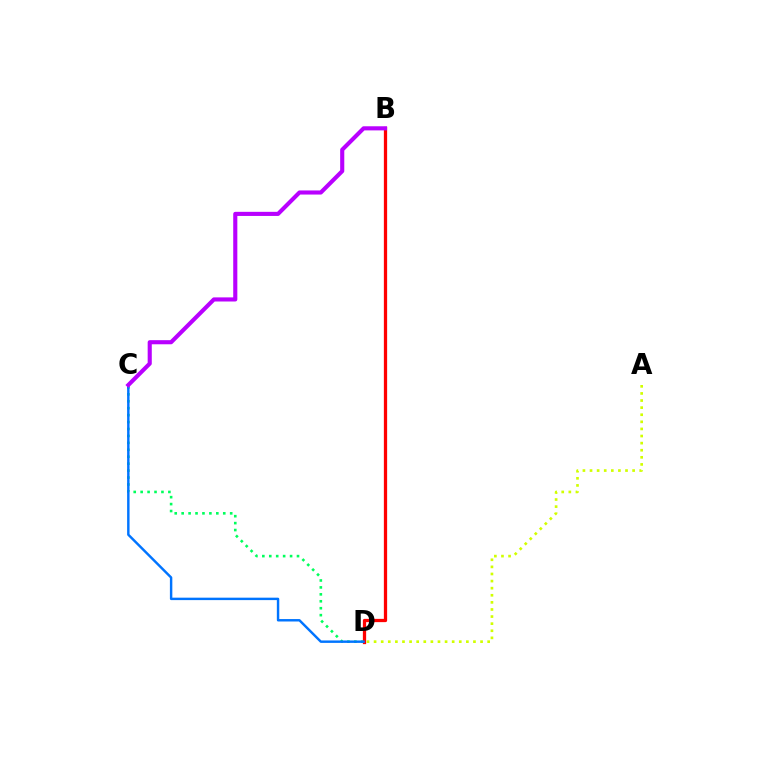{('C', 'D'): [{'color': '#00ff5c', 'line_style': 'dotted', 'thickness': 1.88}, {'color': '#0074ff', 'line_style': 'solid', 'thickness': 1.75}], ('B', 'D'): [{'color': '#ff0000', 'line_style': 'solid', 'thickness': 2.35}], ('A', 'D'): [{'color': '#d1ff00', 'line_style': 'dotted', 'thickness': 1.93}], ('B', 'C'): [{'color': '#b900ff', 'line_style': 'solid', 'thickness': 2.96}]}